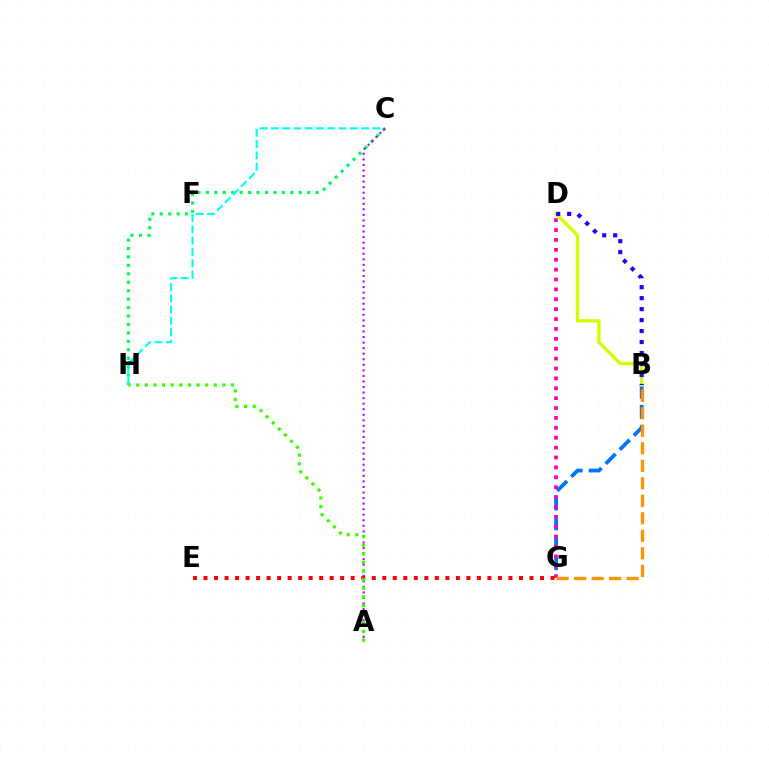{('B', 'G'): [{'color': '#0074ff', 'line_style': 'dashed', 'thickness': 2.71}, {'color': '#ff9400', 'line_style': 'dashed', 'thickness': 2.38}], ('D', 'G'): [{'color': '#ff00ac', 'line_style': 'dotted', 'thickness': 2.69}], ('C', 'H'): [{'color': '#00ff5c', 'line_style': 'dotted', 'thickness': 2.29}, {'color': '#00fff6', 'line_style': 'dashed', 'thickness': 1.54}], ('A', 'C'): [{'color': '#b900ff', 'line_style': 'dotted', 'thickness': 1.51}], ('E', 'G'): [{'color': '#ff0000', 'line_style': 'dotted', 'thickness': 2.86}], ('B', 'D'): [{'color': '#d1ff00', 'line_style': 'solid', 'thickness': 2.4}, {'color': '#2500ff', 'line_style': 'dotted', 'thickness': 2.98}], ('A', 'H'): [{'color': '#3dff00', 'line_style': 'dotted', 'thickness': 2.34}]}